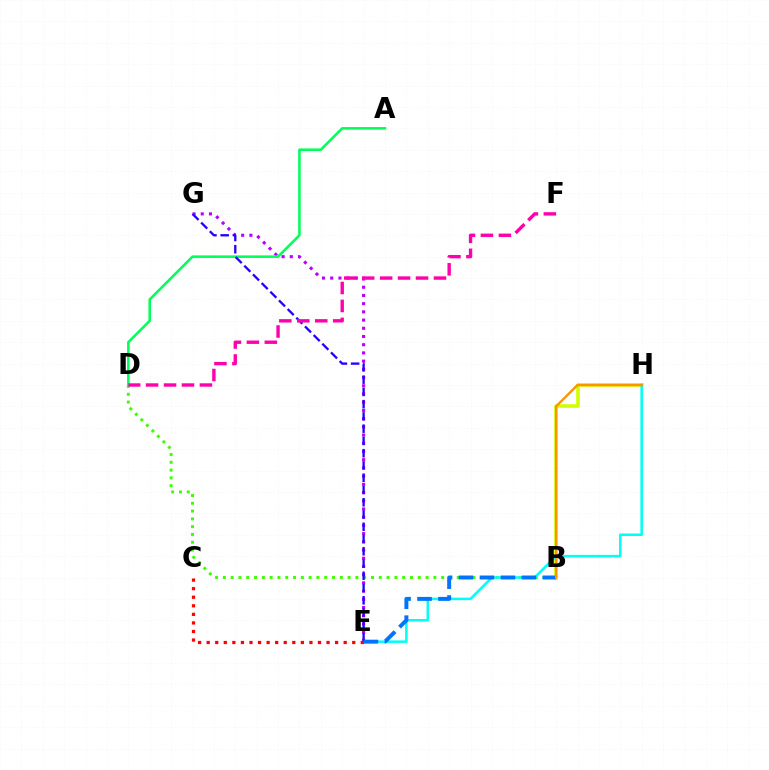{('E', 'G'): [{'color': '#b900ff', 'line_style': 'dotted', 'thickness': 2.23}, {'color': '#2500ff', 'line_style': 'dashed', 'thickness': 1.67}], ('B', 'H'): [{'color': '#d1ff00', 'line_style': 'solid', 'thickness': 2.61}, {'color': '#ff9400', 'line_style': 'solid', 'thickness': 1.72}], ('B', 'D'): [{'color': '#3dff00', 'line_style': 'dotted', 'thickness': 2.12}], ('A', 'D'): [{'color': '#00ff5c', 'line_style': 'solid', 'thickness': 1.84}], ('E', 'H'): [{'color': '#00fff6', 'line_style': 'solid', 'thickness': 1.82}], ('D', 'F'): [{'color': '#ff00ac', 'line_style': 'dashed', 'thickness': 2.44}], ('B', 'E'): [{'color': '#0074ff', 'line_style': 'dashed', 'thickness': 2.85}], ('C', 'E'): [{'color': '#ff0000', 'line_style': 'dotted', 'thickness': 2.33}]}